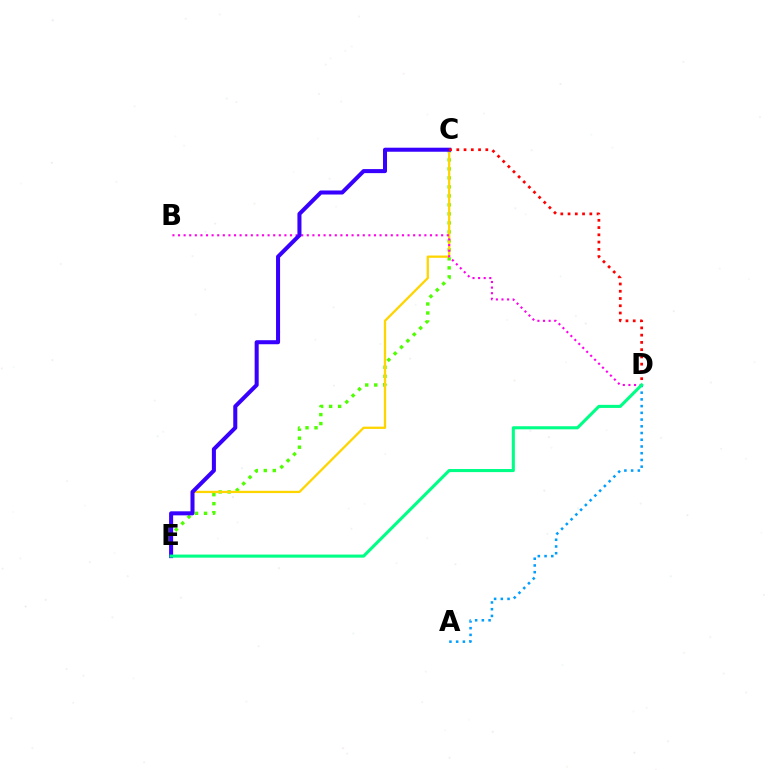{('A', 'D'): [{'color': '#009eff', 'line_style': 'dotted', 'thickness': 1.83}], ('C', 'E'): [{'color': '#4fff00', 'line_style': 'dotted', 'thickness': 2.44}, {'color': '#ffd500', 'line_style': 'solid', 'thickness': 1.64}, {'color': '#3700ff', 'line_style': 'solid', 'thickness': 2.9}], ('B', 'D'): [{'color': '#ff00ed', 'line_style': 'dotted', 'thickness': 1.52}], ('C', 'D'): [{'color': '#ff0000', 'line_style': 'dotted', 'thickness': 1.97}], ('D', 'E'): [{'color': '#00ff86', 'line_style': 'solid', 'thickness': 2.22}]}